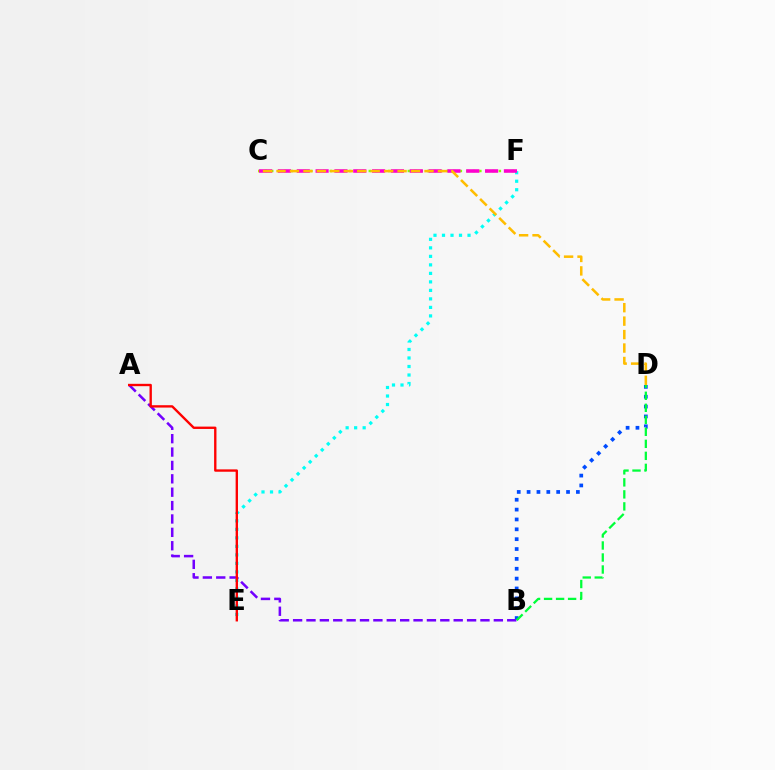{('C', 'F'): [{'color': '#84ff00', 'line_style': 'dotted', 'thickness': 1.77}, {'color': '#ff00cf', 'line_style': 'dashed', 'thickness': 2.56}], ('B', 'D'): [{'color': '#004bff', 'line_style': 'dotted', 'thickness': 2.68}, {'color': '#00ff39', 'line_style': 'dashed', 'thickness': 1.63}], ('A', 'B'): [{'color': '#7200ff', 'line_style': 'dashed', 'thickness': 1.82}], ('E', 'F'): [{'color': '#00fff6', 'line_style': 'dotted', 'thickness': 2.31}], ('A', 'E'): [{'color': '#ff0000', 'line_style': 'solid', 'thickness': 1.7}], ('C', 'D'): [{'color': '#ffbd00', 'line_style': 'dashed', 'thickness': 1.83}]}